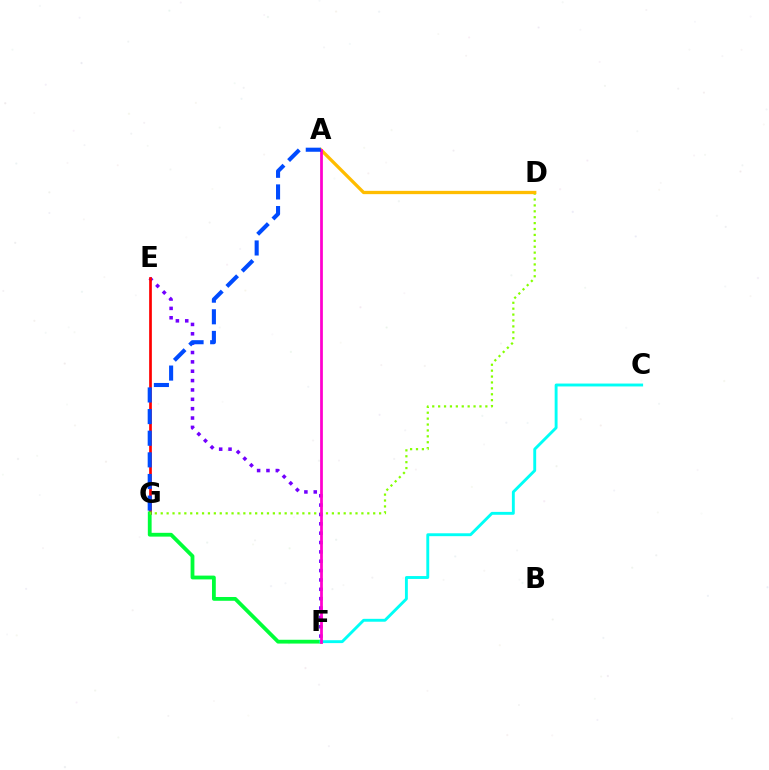{('E', 'F'): [{'color': '#7200ff', 'line_style': 'dotted', 'thickness': 2.54}], ('E', 'G'): [{'color': '#ff0000', 'line_style': 'solid', 'thickness': 1.95}], ('F', 'G'): [{'color': '#00ff39', 'line_style': 'solid', 'thickness': 2.73}], ('D', 'G'): [{'color': '#84ff00', 'line_style': 'dotted', 'thickness': 1.6}], ('A', 'D'): [{'color': '#ffbd00', 'line_style': 'solid', 'thickness': 2.37}], ('C', 'F'): [{'color': '#00fff6', 'line_style': 'solid', 'thickness': 2.08}], ('A', 'F'): [{'color': '#ff00cf', 'line_style': 'solid', 'thickness': 1.98}], ('A', 'G'): [{'color': '#004bff', 'line_style': 'dashed', 'thickness': 2.94}]}